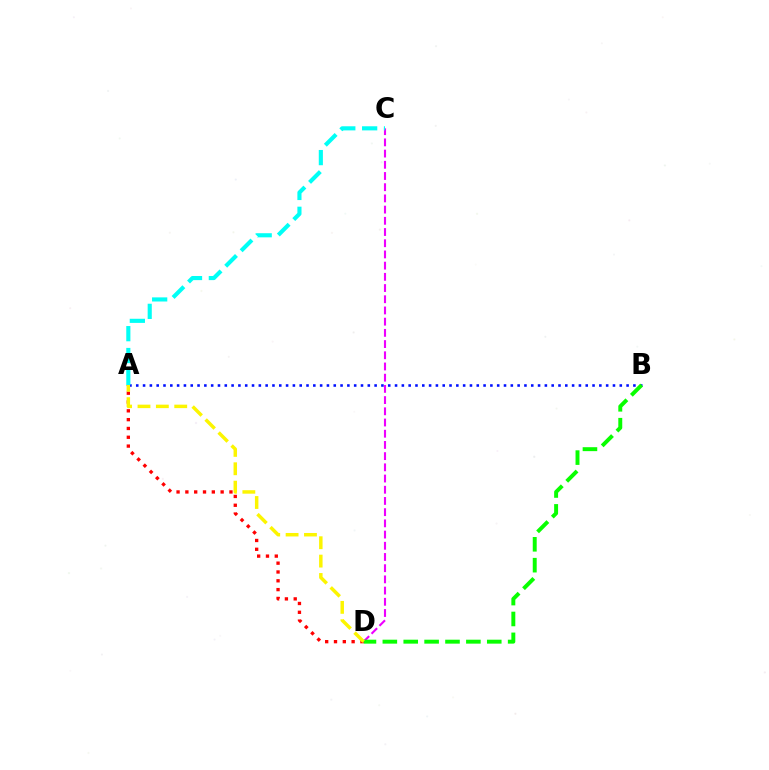{('C', 'D'): [{'color': '#ee00ff', 'line_style': 'dashed', 'thickness': 1.52}], ('A', 'B'): [{'color': '#0010ff', 'line_style': 'dotted', 'thickness': 1.85}], ('B', 'D'): [{'color': '#08ff00', 'line_style': 'dashed', 'thickness': 2.84}], ('A', 'C'): [{'color': '#00fff6', 'line_style': 'dashed', 'thickness': 2.97}], ('A', 'D'): [{'color': '#ff0000', 'line_style': 'dotted', 'thickness': 2.4}, {'color': '#fcf500', 'line_style': 'dashed', 'thickness': 2.5}]}